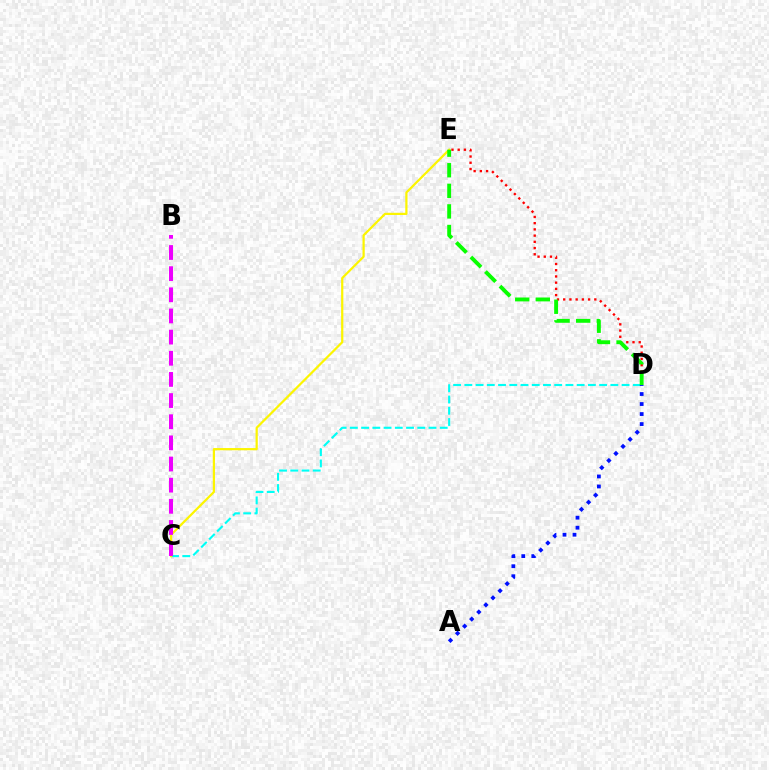{('C', 'D'): [{'color': '#00fff6', 'line_style': 'dashed', 'thickness': 1.53}], ('D', 'E'): [{'color': '#ff0000', 'line_style': 'dotted', 'thickness': 1.69}, {'color': '#08ff00', 'line_style': 'dashed', 'thickness': 2.8}], ('C', 'E'): [{'color': '#fcf500', 'line_style': 'solid', 'thickness': 1.6}], ('B', 'C'): [{'color': '#ee00ff', 'line_style': 'dashed', 'thickness': 2.87}], ('A', 'D'): [{'color': '#0010ff', 'line_style': 'dotted', 'thickness': 2.72}]}